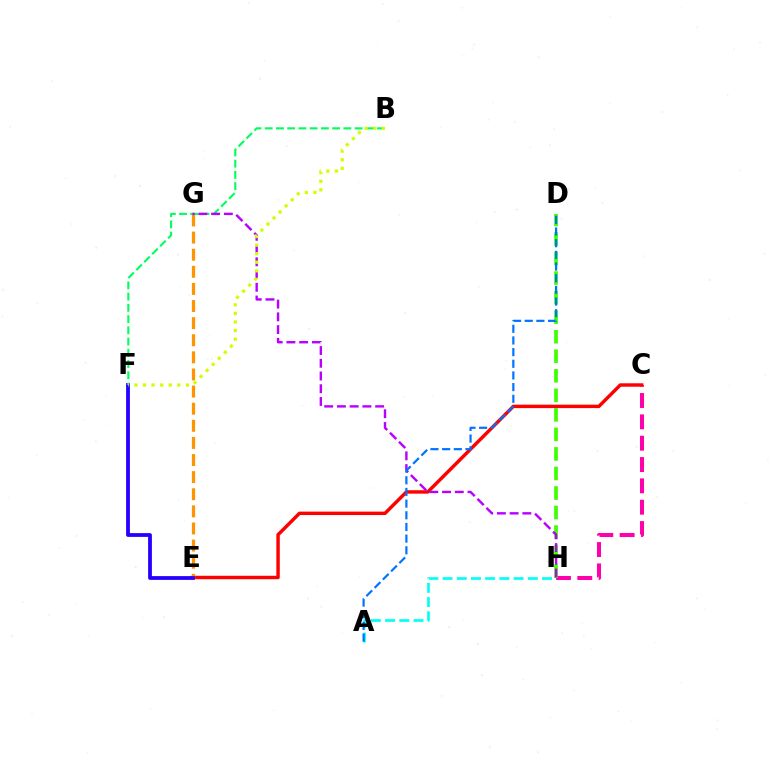{('C', 'H'): [{'color': '#ff00ac', 'line_style': 'dashed', 'thickness': 2.9}], ('C', 'E'): [{'color': '#ff0000', 'line_style': 'solid', 'thickness': 2.47}], ('A', 'H'): [{'color': '#00fff6', 'line_style': 'dashed', 'thickness': 1.93}], ('E', 'G'): [{'color': '#ff9400', 'line_style': 'dashed', 'thickness': 2.32}], ('E', 'F'): [{'color': '#2500ff', 'line_style': 'solid', 'thickness': 2.72}], ('B', 'F'): [{'color': '#00ff5c', 'line_style': 'dashed', 'thickness': 1.53}, {'color': '#d1ff00', 'line_style': 'dotted', 'thickness': 2.33}], ('D', 'H'): [{'color': '#3dff00', 'line_style': 'dashed', 'thickness': 2.65}], ('G', 'H'): [{'color': '#b900ff', 'line_style': 'dashed', 'thickness': 1.73}], ('A', 'D'): [{'color': '#0074ff', 'line_style': 'dashed', 'thickness': 1.59}]}